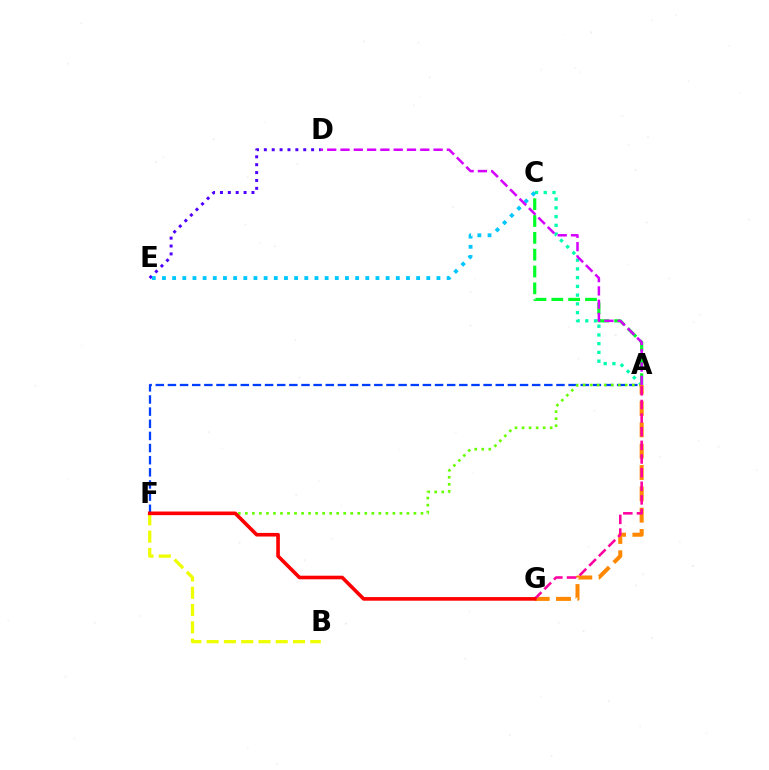{('A', 'F'): [{'color': '#003fff', 'line_style': 'dashed', 'thickness': 1.65}, {'color': '#66ff00', 'line_style': 'dotted', 'thickness': 1.91}], ('A', 'C'): [{'color': '#00ffaf', 'line_style': 'dotted', 'thickness': 2.37}, {'color': '#00ff27', 'line_style': 'dashed', 'thickness': 2.29}], ('D', 'E'): [{'color': '#4f00ff', 'line_style': 'dotted', 'thickness': 2.14}], ('C', 'E'): [{'color': '#00c7ff', 'line_style': 'dotted', 'thickness': 2.76}], ('B', 'F'): [{'color': '#eeff00', 'line_style': 'dashed', 'thickness': 2.35}], ('A', 'D'): [{'color': '#d600ff', 'line_style': 'dashed', 'thickness': 1.81}], ('A', 'G'): [{'color': '#ff8800', 'line_style': 'dashed', 'thickness': 2.9}, {'color': '#ff00a0', 'line_style': 'dashed', 'thickness': 1.85}], ('F', 'G'): [{'color': '#ff0000', 'line_style': 'solid', 'thickness': 2.61}]}